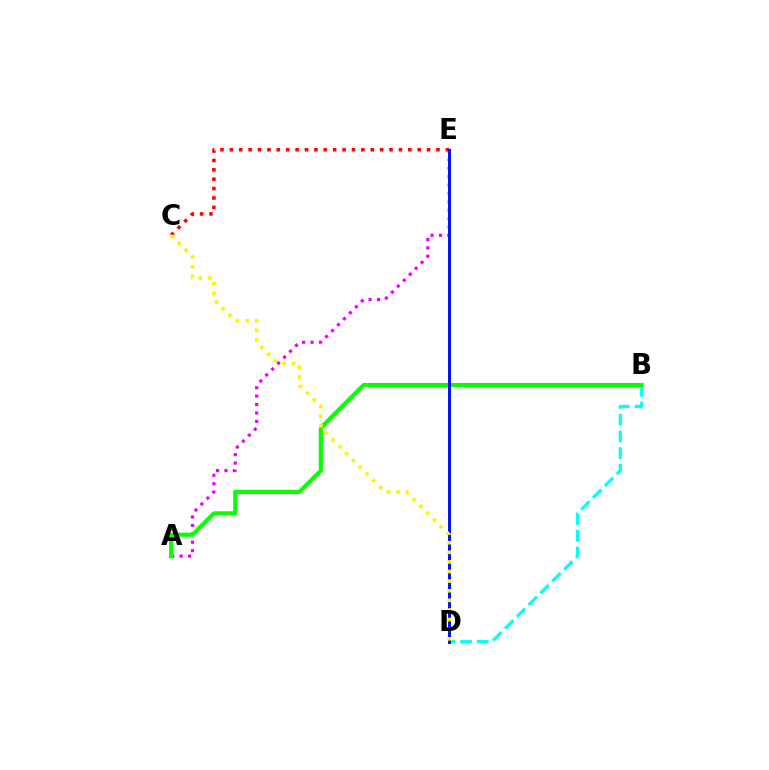{('C', 'E'): [{'color': '#ff0000', 'line_style': 'dotted', 'thickness': 2.55}], ('A', 'E'): [{'color': '#ee00ff', 'line_style': 'dotted', 'thickness': 2.29}], ('B', 'D'): [{'color': '#00fff6', 'line_style': 'dashed', 'thickness': 2.27}], ('A', 'B'): [{'color': '#08ff00', 'line_style': 'solid', 'thickness': 2.97}], ('D', 'E'): [{'color': '#0010ff', 'line_style': 'solid', 'thickness': 2.13}], ('C', 'D'): [{'color': '#fcf500', 'line_style': 'dotted', 'thickness': 2.61}]}